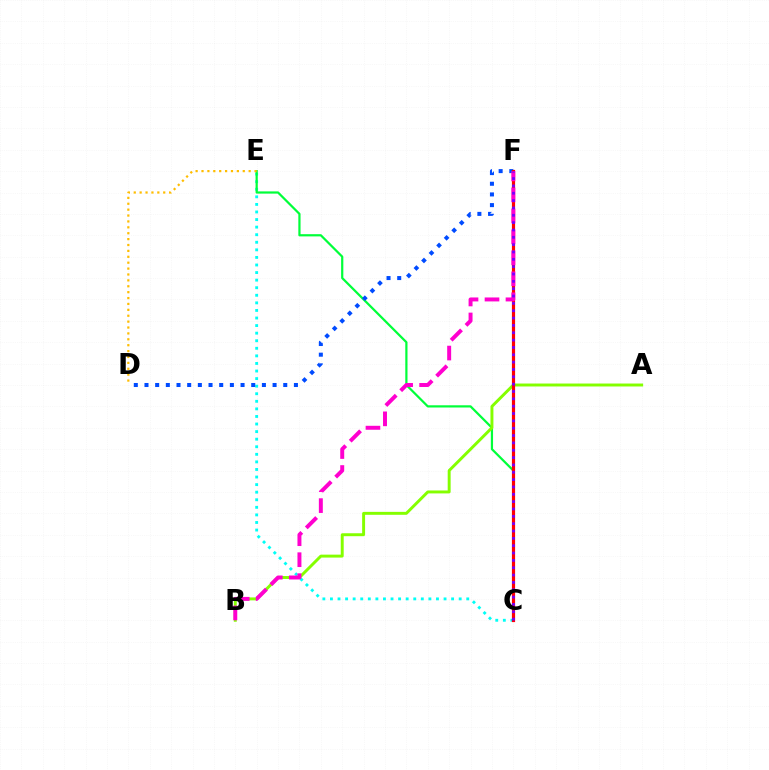{('C', 'E'): [{'color': '#00fff6', 'line_style': 'dotted', 'thickness': 2.06}, {'color': '#00ff39', 'line_style': 'solid', 'thickness': 1.6}], ('D', 'F'): [{'color': '#004bff', 'line_style': 'dotted', 'thickness': 2.9}], ('D', 'E'): [{'color': '#ffbd00', 'line_style': 'dotted', 'thickness': 1.6}], ('A', 'B'): [{'color': '#84ff00', 'line_style': 'solid', 'thickness': 2.12}], ('C', 'F'): [{'color': '#ff0000', 'line_style': 'solid', 'thickness': 2.3}, {'color': '#7200ff', 'line_style': 'dotted', 'thickness': 1.99}], ('B', 'F'): [{'color': '#ff00cf', 'line_style': 'dashed', 'thickness': 2.85}]}